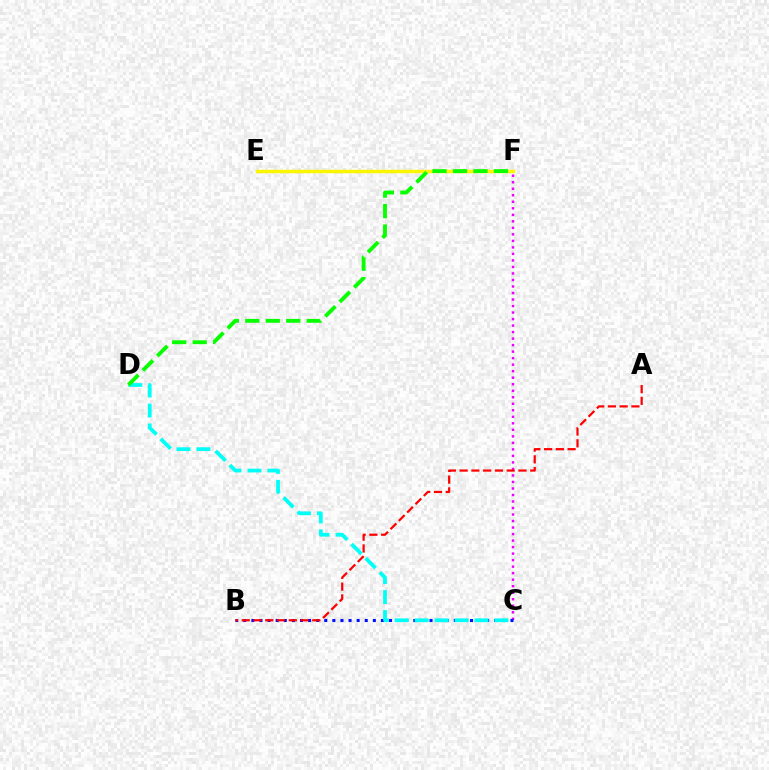{('C', 'F'): [{'color': '#ee00ff', 'line_style': 'dotted', 'thickness': 1.77}], ('B', 'C'): [{'color': '#0010ff', 'line_style': 'dotted', 'thickness': 2.2}], ('A', 'B'): [{'color': '#ff0000', 'line_style': 'dashed', 'thickness': 1.6}], ('C', 'D'): [{'color': '#00fff6', 'line_style': 'dashed', 'thickness': 2.71}], ('E', 'F'): [{'color': '#fcf500', 'line_style': 'solid', 'thickness': 2.5}], ('D', 'F'): [{'color': '#08ff00', 'line_style': 'dashed', 'thickness': 2.78}]}